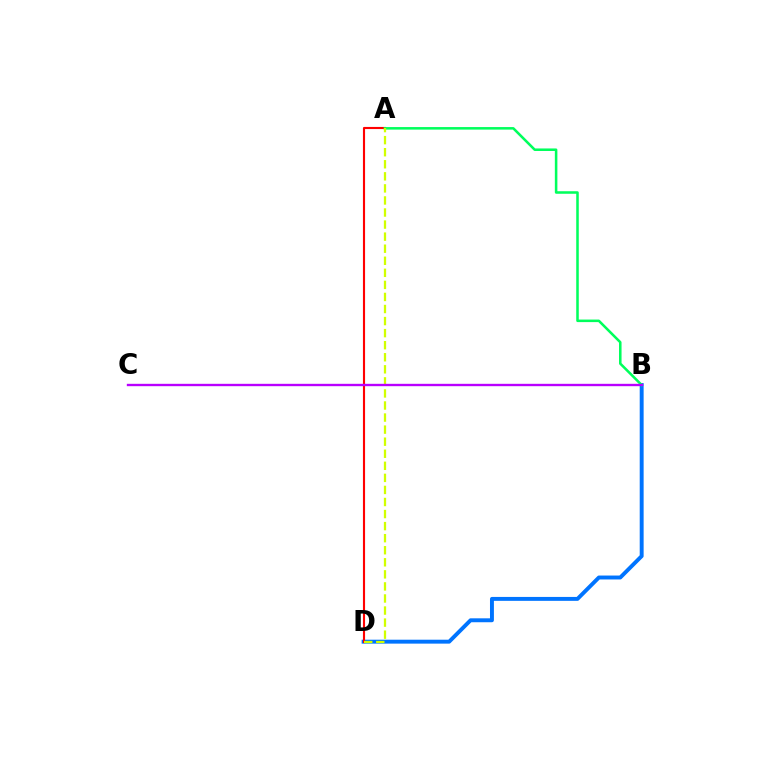{('B', 'D'): [{'color': '#0074ff', 'line_style': 'solid', 'thickness': 2.82}], ('A', 'D'): [{'color': '#ff0000', 'line_style': 'solid', 'thickness': 1.53}, {'color': '#d1ff00', 'line_style': 'dashed', 'thickness': 1.64}], ('A', 'B'): [{'color': '#00ff5c', 'line_style': 'solid', 'thickness': 1.83}], ('B', 'C'): [{'color': '#b900ff', 'line_style': 'solid', 'thickness': 1.7}]}